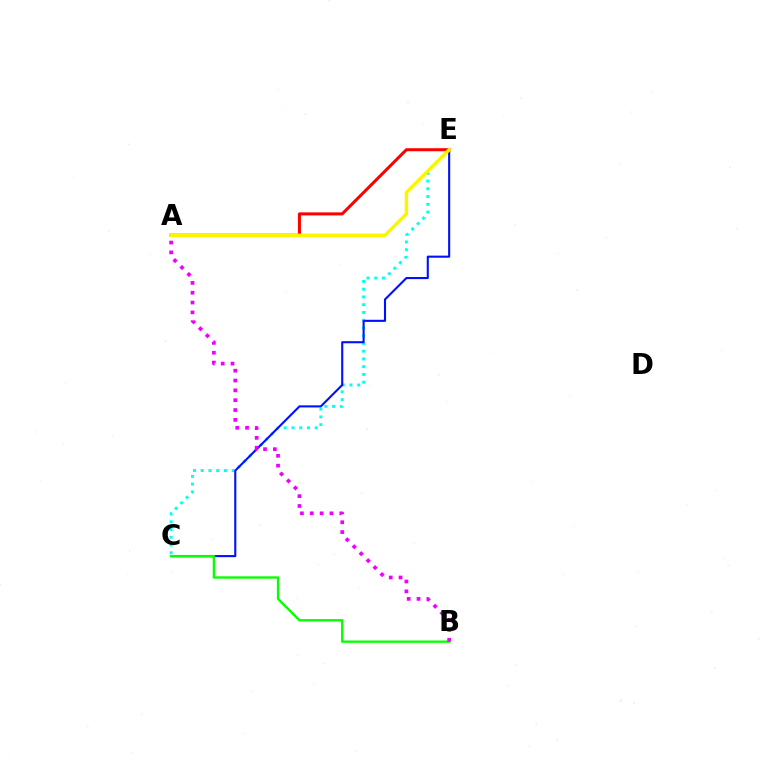{('C', 'E'): [{'color': '#00fff6', 'line_style': 'dotted', 'thickness': 2.11}, {'color': '#0010ff', 'line_style': 'solid', 'thickness': 1.51}], ('B', 'C'): [{'color': '#08ff00', 'line_style': 'solid', 'thickness': 1.69}], ('A', 'E'): [{'color': '#ff0000', 'line_style': 'solid', 'thickness': 2.19}, {'color': '#fcf500', 'line_style': 'solid', 'thickness': 2.46}], ('A', 'B'): [{'color': '#ee00ff', 'line_style': 'dotted', 'thickness': 2.67}]}